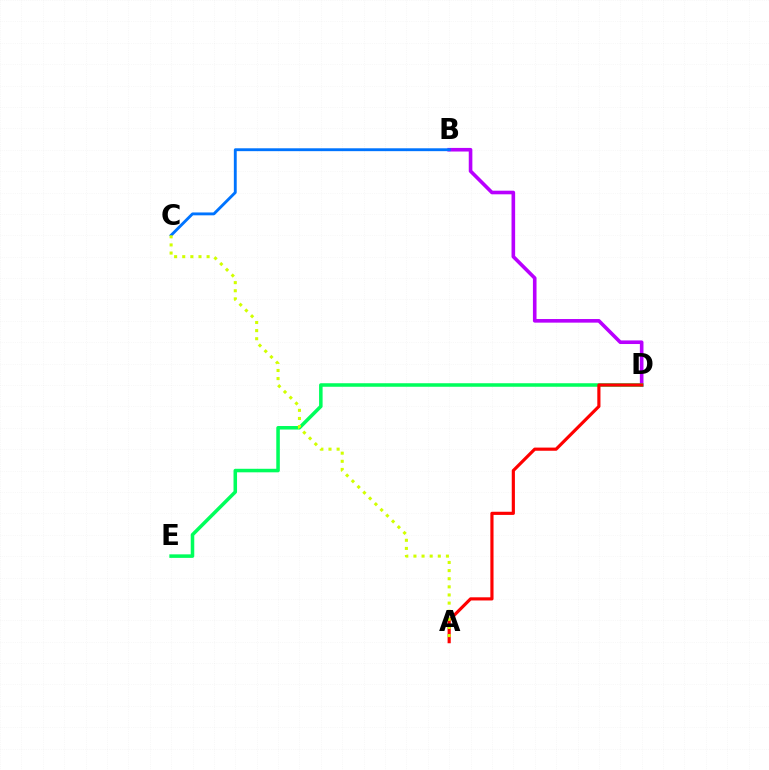{('B', 'D'): [{'color': '#b900ff', 'line_style': 'solid', 'thickness': 2.6}], ('D', 'E'): [{'color': '#00ff5c', 'line_style': 'solid', 'thickness': 2.54}], ('B', 'C'): [{'color': '#0074ff', 'line_style': 'solid', 'thickness': 2.07}], ('A', 'D'): [{'color': '#ff0000', 'line_style': 'solid', 'thickness': 2.28}], ('A', 'C'): [{'color': '#d1ff00', 'line_style': 'dotted', 'thickness': 2.21}]}